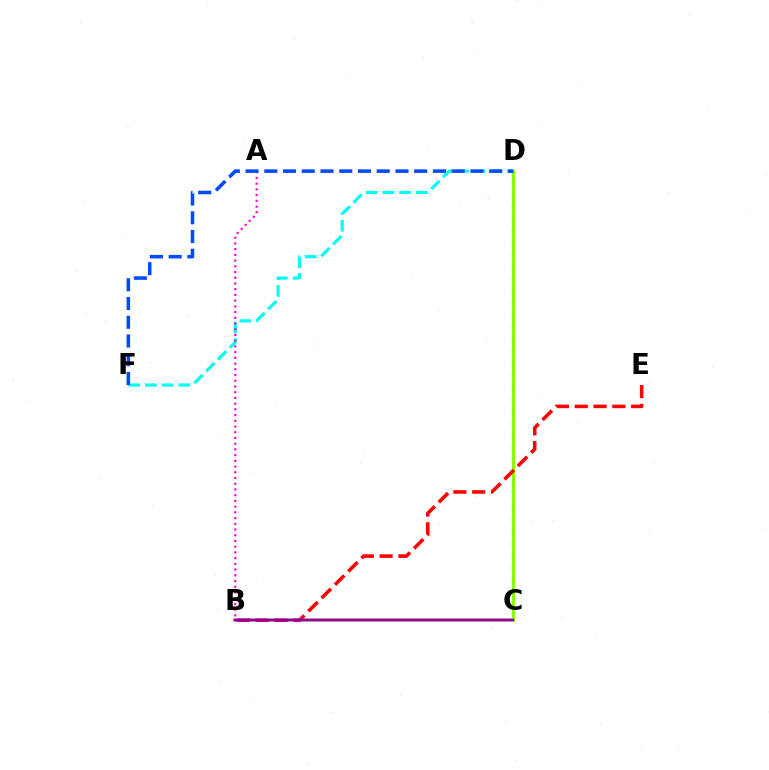{('D', 'F'): [{'color': '#00fff6', 'line_style': 'dashed', 'thickness': 2.27}, {'color': '#004bff', 'line_style': 'dashed', 'thickness': 2.55}], ('A', 'B'): [{'color': '#ff00cf', 'line_style': 'dotted', 'thickness': 1.55}], ('C', 'D'): [{'color': '#00ff39', 'line_style': 'dashed', 'thickness': 1.63}, {'color': '#84ff00', 'line_style': 'solid', 'thickness': 2.11}], ('B', 'C'): [{'color': '#ffbd00', 'line_style': 'solid', 'thickness': 2.8}, {'color': '#7200ff', 'line_style': 'solid', 'thickness': 1.76}], ('B', 'E'): [{'color': '#ff0000', 'line_style': 'dashed', 'thickness': 2.56}]}